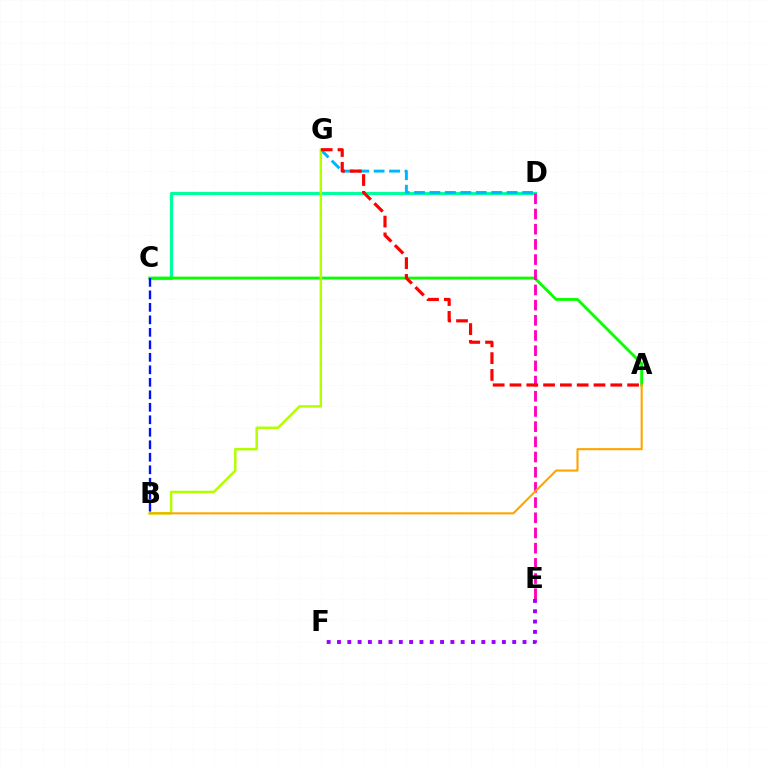{('E', 'F'): [{'color': '#9b00ff', 'line_style': 'dotted', 'thickness': 2.8}], ('C', 'D'): [{'color': '#00ff9d', 'line_style': 'solid', 'thickness': 2.3}], ('D', 'G'): [{'color': '#00b5ff', 'line_style': 'dashed', 'thickness': 2.1}], ('A', 'C'): [{'color': '#08ff00', 'line_style': 'solid', 'thickness': 2.04}], ('D', 'E'): [{'color': '#ff00bd', 'line_style': 'dashed', 'thickness': 2.06}], ('B', 'G'): [{'color': '#b3ff00', 'line_style': 'solid', 'thickness': 1.79}], ('B', 'C'): [{'color': '#0010ff', 'line_style': 'dashed', 'thickness': 1.7}], ('A', 'B'): [{'color': '#ffa500', 'line_style': 'solid', 'thickness': 1.52}], ('A', 'G'): [{'color': '#ff0000', 'line_style': 'dashed', 'thickness': 2.28}]}